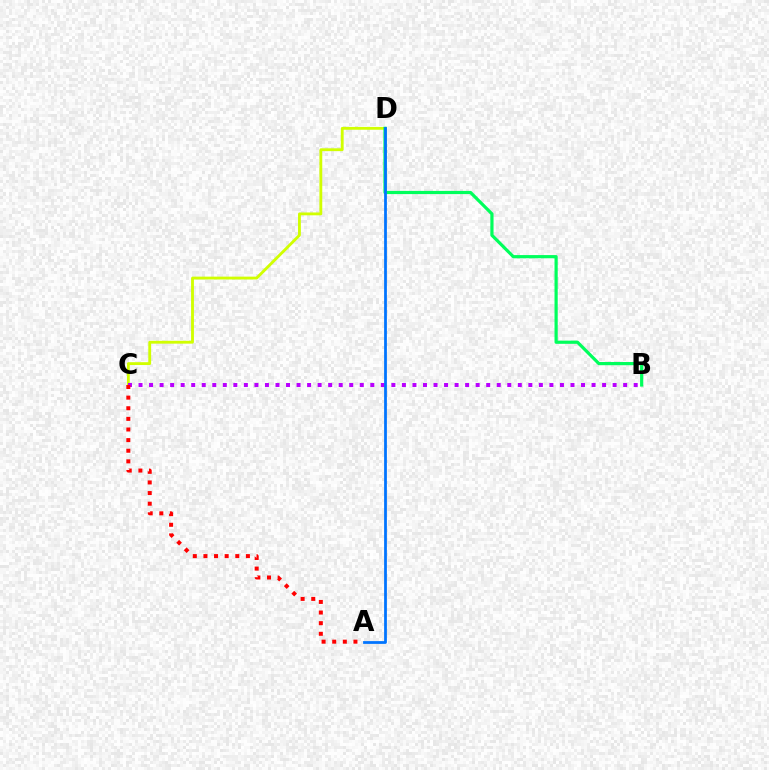{('C', 'D'): [{'color': '#d1ff00', 'line_style': 'solid', 'thickness': 2.05}], ('B', 'C'): [{'color': '#b900ff', 'line_style': 'dotted', 'thickness': 2.86}], ('A', 'C'): [{'color': '#ff0000', 'line_style': 'dotted', 'thickness': 2.89}], ('B', 'D'): [{'color': '#00ff5c', 'line_style': 'solid', 'thickness': 2.3}], ('A', 'D'): [{'color': '#0074ff', 'line_style': 'solid', 'thickness': 1.99}]}